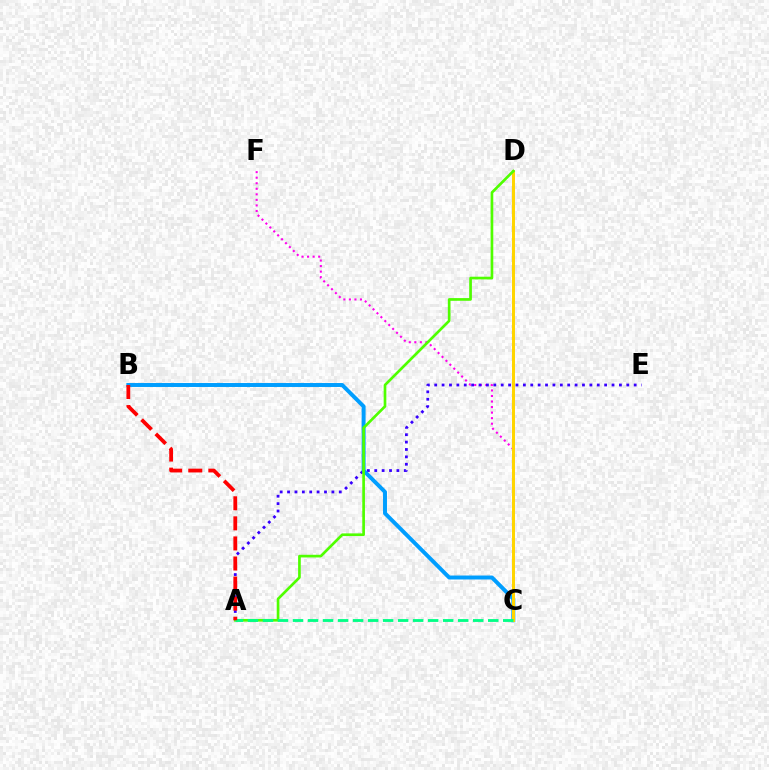{('C', 'F'): [{'color': '#ff00ed', 'line_style': 'dotted', 'thickness': 1.51}], ('A', 'E'): [{'color': '#3700ff', 'line_style': 'dotted', 'thickness': 2.01}], ('B', 'C'): [{'color': '#009eff', 'line_style': 'solid', 'thickness': 2.85}], ('C', 'D'): [{'color': '#ffd500', 'line_style': 'solid', 'thickness': 2.16}], ('A', 'D'): [{'color': '#4fff00', 'line_style': 'solid', 'thickness': 1.93}], ('A', 'C'): [{'color': '#00ff86', 'line_style': 'dashed', 'thickness': 2.04}], ('A', 'B'): [{'color': '#ff0000', 'line_style': 'dashed', 'thickness': 2.73}]}